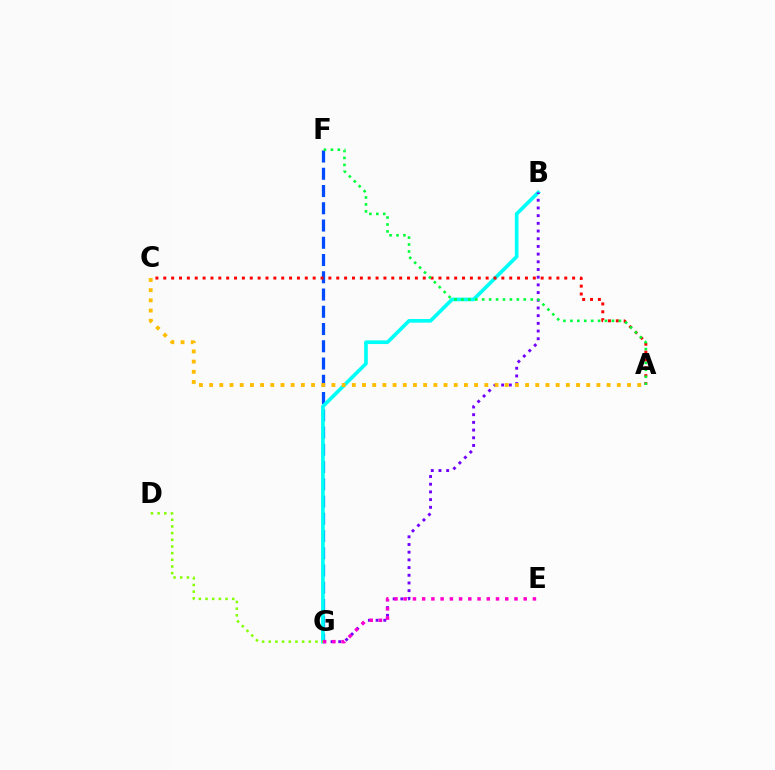{('F', 'G'): [{'color': '#004bff', 'line_style': 'dashed', 'thickness': 2.34}], ('B', 'G'): [{'color': '#00fff6', 'line_style': 'solid', 'thickness': 2.64}, {'color': '#7200ff', 'line_style': 'dotted', 'thickness': 2.09}], ('A', 'C'): [{'color': '#ff0000', 'line_style': 'dotted', 'thickness': 2.14}, {'color': '#ffbd00', 'line_style': 'dotted', 'thickness': 2.77}], ('A', 'F'): [{'color': '#00ff39', 'line_style': 'dotted', 'thickness': 1.88}], ('D', 'G'): [{'color': '#84ff00', 'line_style': 'dotted', 'thickness': 1.81}], ('E', 'G'): [{'color': '#ff00cf', 'line_style': 'dotted', 'thickness': 2.51}]}